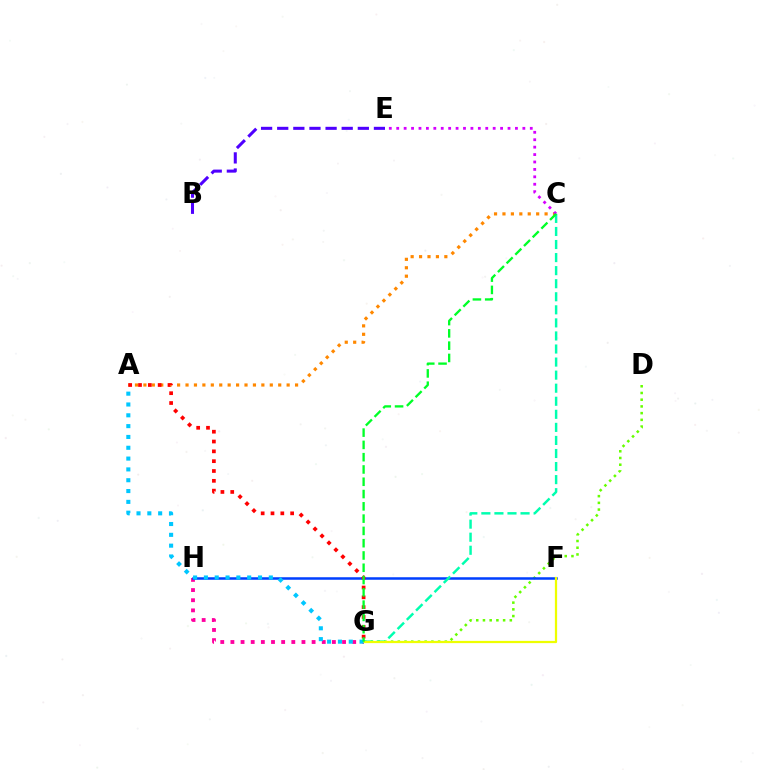{('B', 'E'): [{'color': '#4f00ff', 'line_style': 'dashed', 'thickness': 2.19}], ('G', 'H'): [{'color': '#ff00a0', 'line_style': 'dotted', 'thickness': 2.76}], ('D', 'G'): [{'color': '#66ff00', 'line_style': 'dotted', 'thickness': 1.82}], ('A', 'C'): [{'color': '#ff8800', 'line_style': 'dotted', 'thickness': 2.29}], ('F', 'H'): [{'color': '#003fff', 'line_style': 'solid', 'thickness': 1.81}], ('C', 'E'): [{'color': '#d600ff', 'line_style': 'dotted', 'thickness': 2.02}], ('C', 'G'): [{'color': '#00ffaf', 'line_style': 'dashed', 'thickness': 1.77}, {'color': '#00ff27', 'line_style': 'dashed', 'thickness': 1.67}], ('F', 'G'): [{'color': '#eeff00', 'line_style': 'solid', 'thickness': 1.61}], ('A', 'G'): [{'color': '#ff0000', 'line_style': 'dotted', 'thickness': 2.67}, {'color': '#00c7ff', 'line_style': 'dotted', 'thickness': 2.94}]}